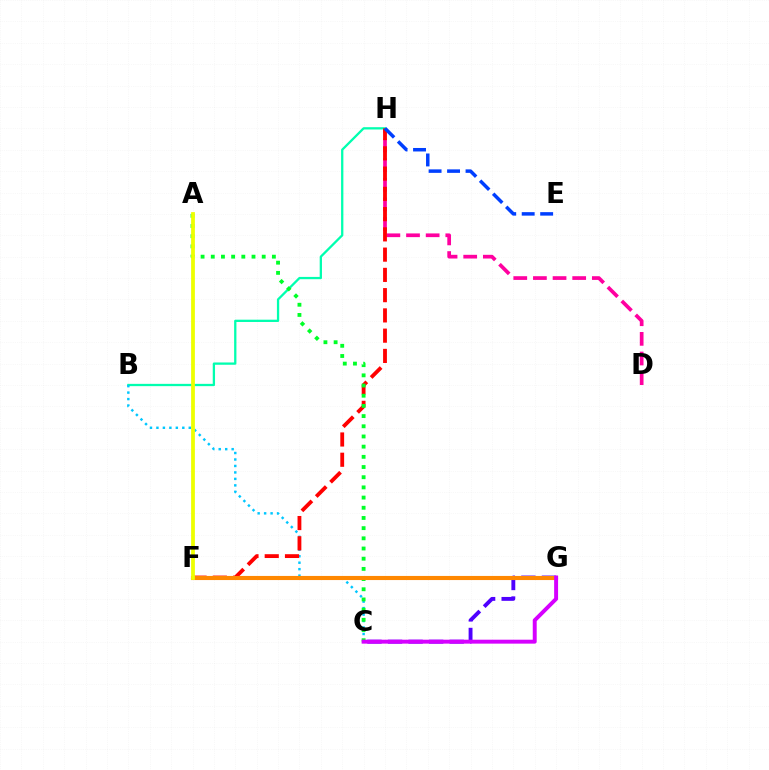{('D', 'H'): [{'color': '#ff00a0', 'line_style': 'dashed', 'thickness': 2.67}], ('C', 'G'): [{'color': '#4f00ff', 'line_style': 'dashed', 'thickness': 2.79}, {'color': '#d600ff', 'line_style': 'solid', 'thickness': 2.84}], ('B', 'H'): [{'color': '#00ffaf', 'line_style': 'solid', 'thickness': 1.65}], ('B', 'C'): [{'color': '#00c7ff', 'line_style': 'dotted', 'thickness': 1.76}], ('F', 'G'): [{'color': '#66ff00', 'line_style': 'solid', 'thickness': 2.77}, {'color': '#ff8800', 'line_style': 'solid', 'thickness': 2.96}], ('F', 'H'): [{'color': '#ff0000', 'line_style': 'dashed', 'thickness': 2.75}], ('A', 'C'): [{'color': '#00ff27', 'line_style': 'dotted', 'thickness': 2.77}], ('E', 'H'): [{'color': '#003fff', 'line_style': 'dashed', 'thickness': 2.51}], ('A', 'F'): [{'color': '#eeff00', 'line_style': 'solid', 'thickness': 2.71}]}